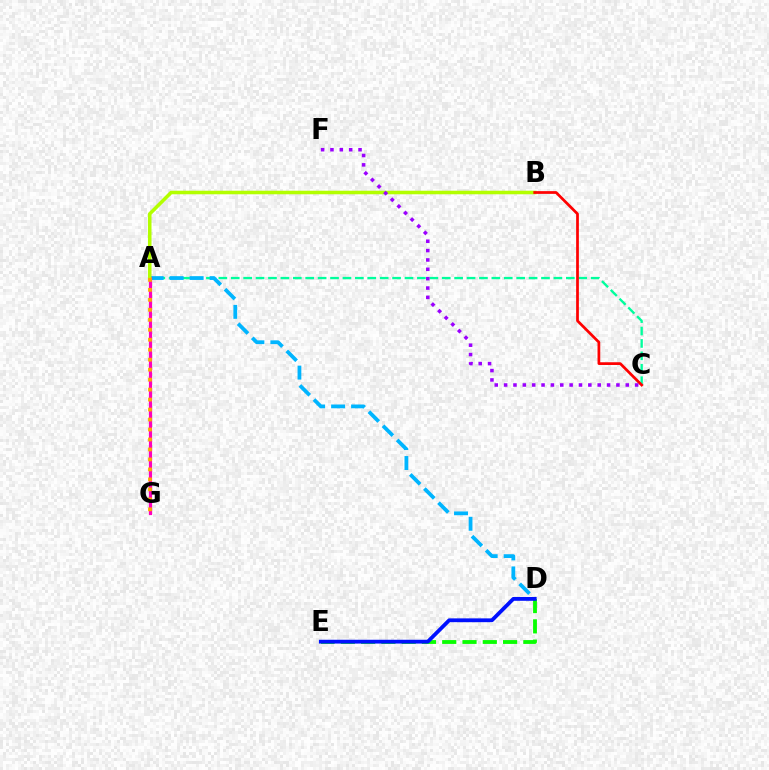{('A', 'C'): [{'color': '#00ff9d', 'line_style': 'dashed', 'thickness': 1.69}], ('A', 'D'): [{'color': '#00b5ff', 'line_style': 'dashed', 'thickness': 2.71}], ('A', 'G'): [{'color': '#ff00bd', 'line_style': 'solid', 'thickness': 2.29}, {'color': '#ffa500', 'line_style': 'dotted', 'thickness': 2.71}], ('D', 'E'): [{'color': '#08ff00', 'line_style': 'dashed', 'thickness': 2.75}, {'color': '#0010ff', 'line_style': 'solid', 'thickness': 2.74}], ('A', 'B'): [{'color': '#b3ff00', 'line_style': 'solid', 'thickness': 2.56}], ('B', 'C'): [{'color': '#ff0000', 'line_style': 'solid', 'thickness': 1.96}], ('C', 'F'): [{'color': '#9b00ff', 'line_style': 'dotted', 'thickness': 2.54}]}